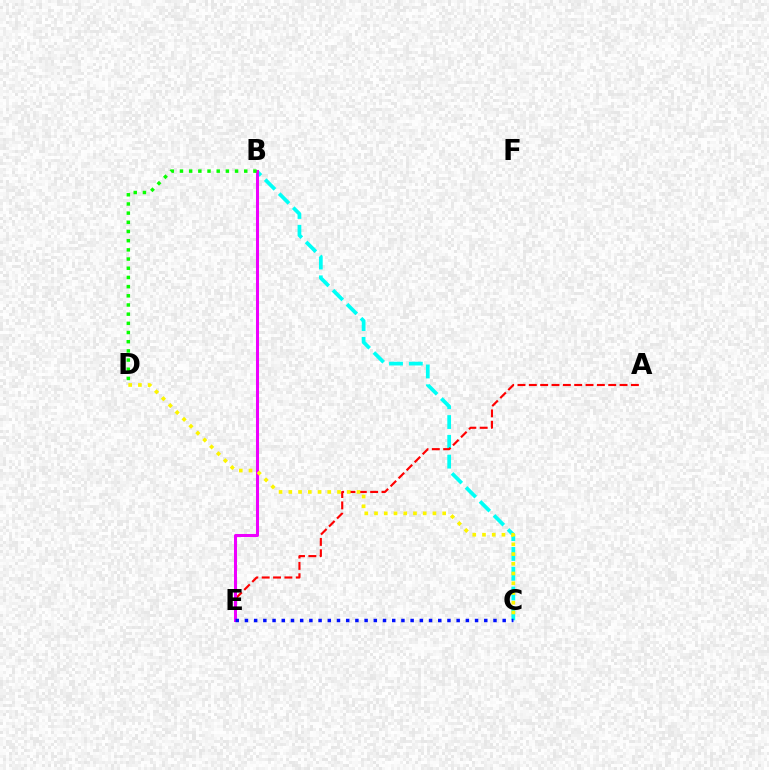{('B', 'C'): [{'color': '#00fff6', 'line_style': 'dashed', 'thickness': 2.69}], ('A', 'E'): [{'color': '#ff0000', 'line_style': 'dashed', 'thickness': 1.54}], ('B', 'E'): [{'color': '#ee00ff', 'line_style': 'solid', 'thickness': 2.18}], ('C', 'D'): [{'color': '#fcf500', 'line_style': 'dotted', 'thickness': 2.65}], ('B', 'D'): [{'color': '#08ff00', 'line_style': 'dotted', 'thickness': 2.49}], ('C', 'E'): [{'color': '#0010ff', 'line_style': 'dotted', 'thickness': 2.5}]}